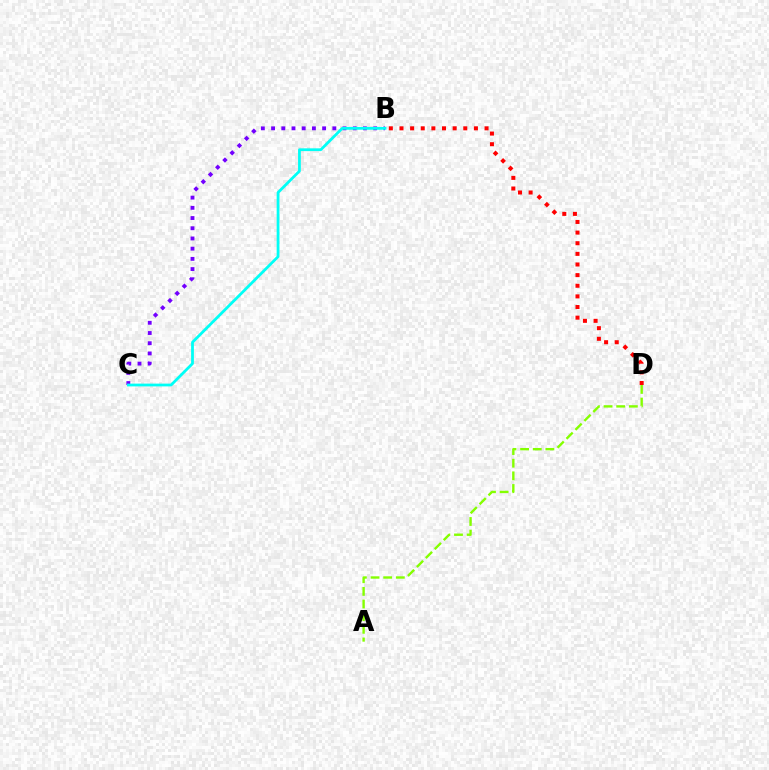{('A', 'D'): [{'color': '#84ff00', 'line_style': 'dashed', 'thickness': 1.72}], ('B', 'D'): [{'color': '#ff0000', 'line_style': 'dotted', 'thickness': 2.89}], ('B', 'C'): [{'color': '#7200ff', 'line_style': 'dotted', 'thickness': 2.77}, {'color': '#00fff6', 'line_style': 'solid', 'thickness': 2.0}]}